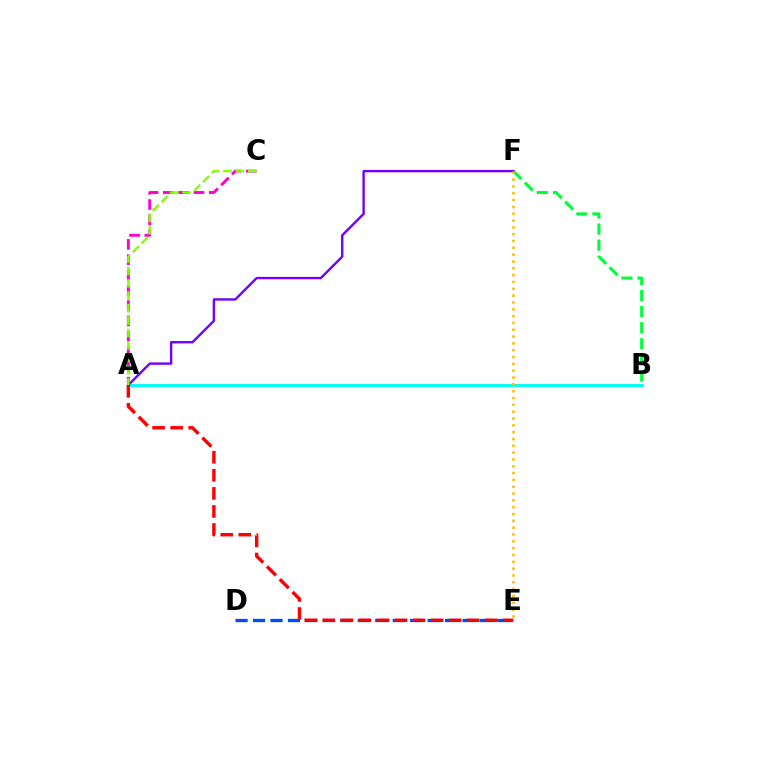{('A', 'C'): [{'color': '#ff00cf', 'line_style': 'dashed', 'thickness': 2.08}, {'color': '#84ff00', 'line_style': 'dashed', 'thickness': 1.69}], ('B', 'F'): [{'color': '#00ff39', 'line_style': 'dashed', 'thickness': 2.19}], ('D', 'E'): [{'color': '#004bff', 'line_style': 'dashed', 'thickness': 2.37}], ('A', 'B'): [{'color': '#00fff6', 'line_style': 'solid', 'thickness': 2.11}], ('A', 'F'): [{'color': '#7200ff', 'line_style': 'solid', 'thickness': 1.73}], ('A', 'E'): [{'color': '#ff0000', 'line_style': 'dashed', 'thickness': 2.45}], ('E', 'F'): [{'color': '#ffbd00', 'line_style': 'dotted', 'thickness': 1.85}]}